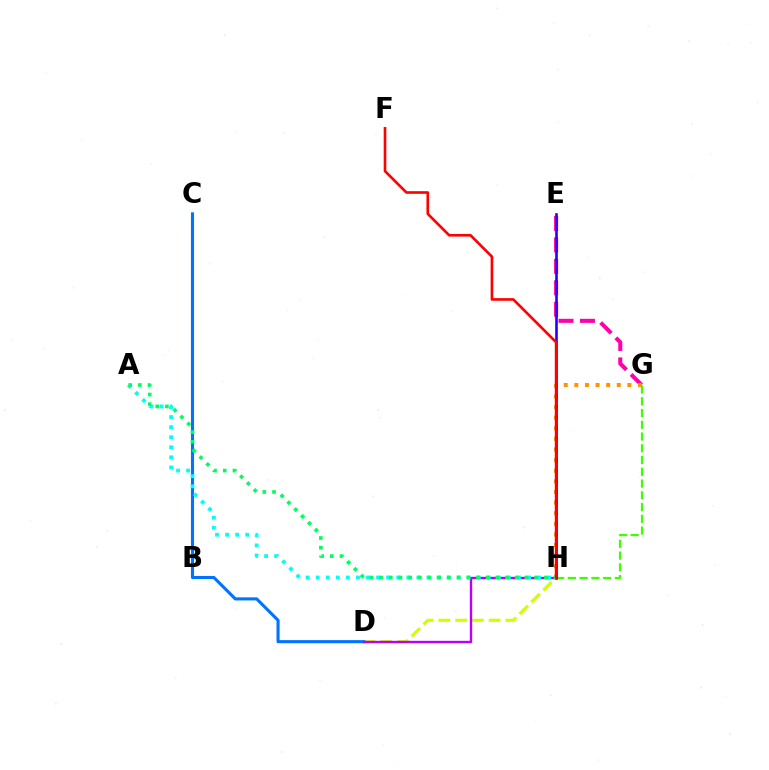{('D', 'H'): [{'color': '#d1ff00', 'line_style': 'dashed', 'thickness': 2.28}, {'color': '#b900ff', 'line_style': 'solid', 'thickness': 1.71}], ('G', 'H'): [{'color': '#3dff00', 'line_style': 'dashed', 'thickness': 1.6}, {'color': '#ff9400', 'line_style': 'dotted', 'thickness': 2.88}], ('C', 'D'): [{'color': '#0074ff', 'line_style': 'solid', 'thickness': 2.23}], ('E', 'G'): [{'color': '#ff00ac', 'line_style': 'dashed', 'thickness': 2.91}], ('E', 'H'): [{'color': '#2500ff', 'line_style': 'solid', 'thickness': 1.89}], ('A', 'H'): [{'color': '#00fff6', 'line_style': 'dotted', 'thickness': 2.74}, {'color': '#00ff5c', 'line_style': 'dotted', 'thickness': 2.63}], ('F', 'H'): [{'color': '#ff0000', 'line_style': 'solid', 'thickness': 1.9}]}